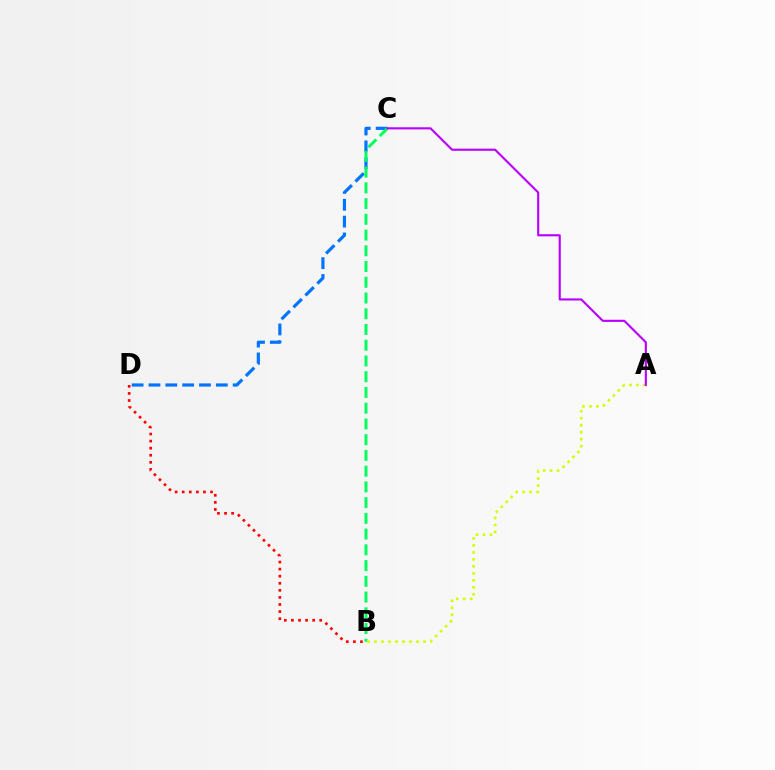{('C', 'D'): [{'color': '#0074ff', 'line_style': 'dashed', 'thickness': 2.29}], ('B', 'C'): [{'color': '#00ff5c', 'line_style': 'dashed', 'thickness': 2.14}], ('A', 'B'): [{'color': '#d1ff00', 'line_style': 'dotted', 'thickness': 1.9}], ('A', 'C'): [{'color': '#b900ff', 'line_style': 'solid', 'thickness': 1.53}], ('B', 'D'): [{'color': '#ff0000', 'line_style': 'dotted', 'thickness': 1.92}]}